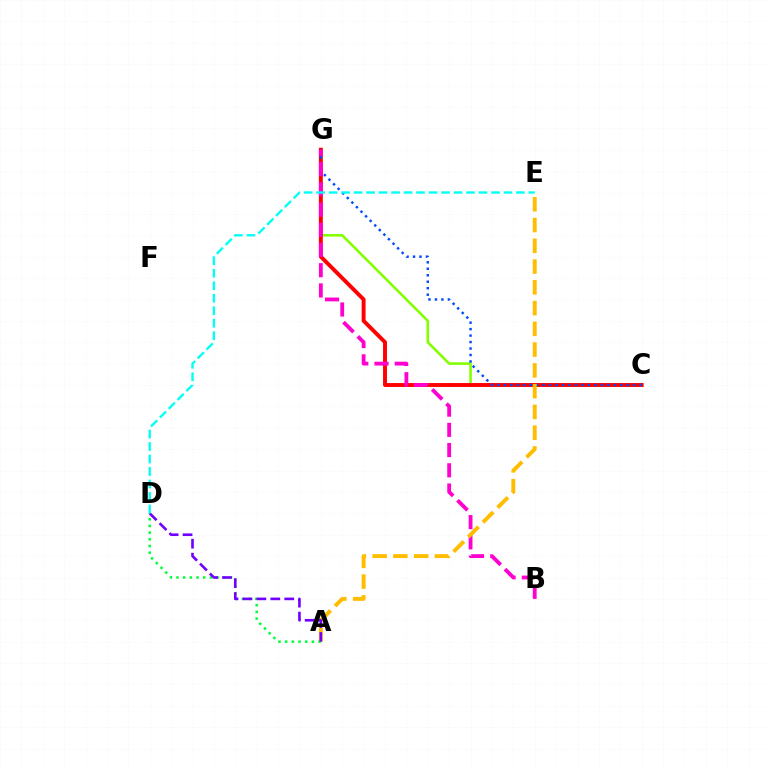{('C', 'G'): [{'color': '#84ff00', 'line_style': 'solid', 'thickness': 1.86}, {'color': '#ff0000', 'line_style': 'solid', 'thickness': 2.82}, {'color': '#004bff', 'line_style': 'dotted', 'thickness': 1.76}], ('B', 'G'): [{'color': '#ff00cf', 'line_style': 'dashed', 'thickness': 2.75}], ('A', 'E'): [{'color': '#ffbd00', 'line_style': 'dashed', 'thickness': 2.82}], ('A', 'D'): [{'color': '#00ff39', 'line_style': 'dotted', 'thickness': 1.81}, {'color': '#7200ff', 'line_style': 'dashed', 'thickness': 1.89}], ('D', 'E'): [{'color': '#00fff6', 'line_style': 'dashed', 'thickness': 1.7}]}